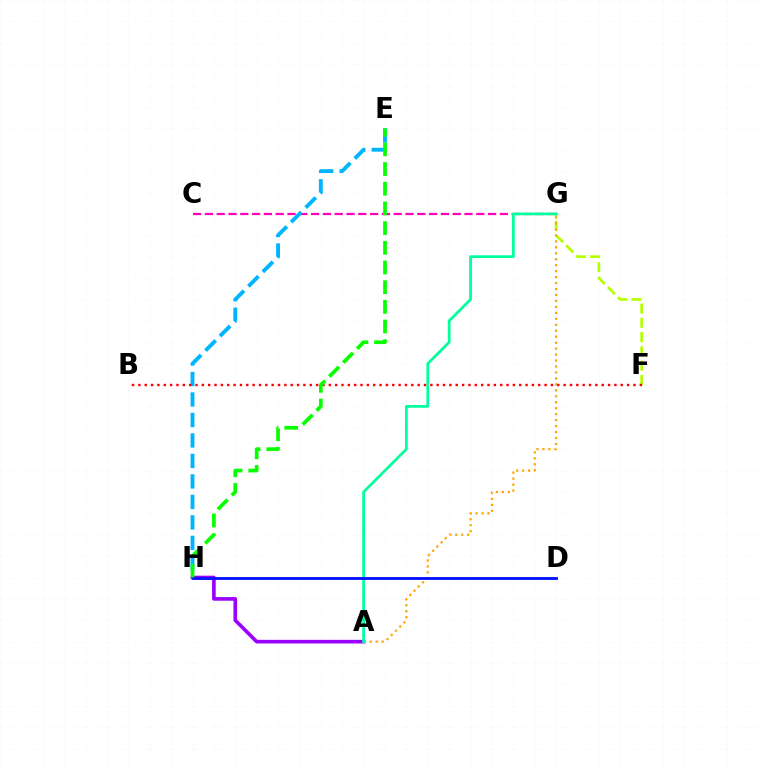{('C', 'G'): [{'color': '#ff00bd', 'line_style': 'dashed', 'thickness': 1.6}], ('E', 'H'): [{'color': '#00b5ff', 'line_style': 'dashed', 'thickness': 2.78}, {'color': '#08ff00', 'line_style': 'dashed', 'thickness': 2.67}], ('A', 'H'): [{'color': '#9b00ff', 'line_style': 'solid', 'thickness': 2.62}], ('F', 'G'): [{'color': '#b3ff00', 'line_style': 'dashed', 'thickness': 1.94}], ('A', 'G'): [{'color': '#ffa500', 'line_style': 'dotted', 'thickness': 1.62}, {'color': '#00ff9d', 'line_style': 'solid', 'thickness': 1.98}], ('D', 'H'): [{'color': '#0010ff', 'line_style': 'solid', 'thickness': 2.03}], ('B', 'F'): [{'color': '#ff0000', 'line_style': 'dotted', 'thickness': 1.72}]}